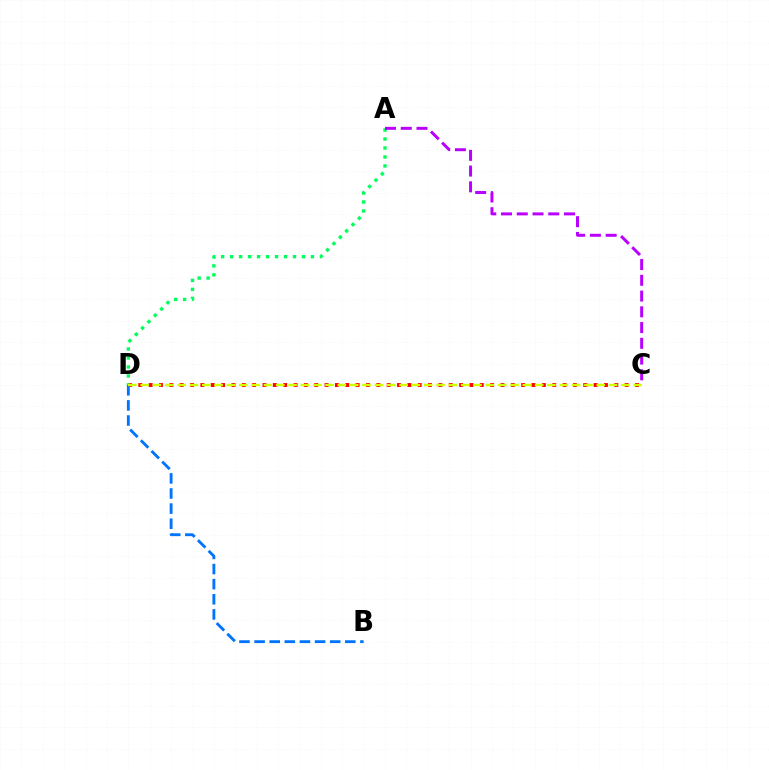{('C', 'D'): [{'color': '#ff0000', 'line_style': 'dotted', 'thickness': 2.81}, {'color': '#d1ff00', 'line_style': 'dashed', 'thickness': 1.67}], ('A', 'D'): [{'color': '#00ff5c', 'line_style': 'dotted', 'thickness': 2.44}], ('A', 'C'): [{'color': '#b900ff', 'line_style': 'dashed', 'thickness': 2.14}], ('B', 'D'): [{'color': '#0074ff', 'line_style': 'dashed', 'thickness': 2.05}]}